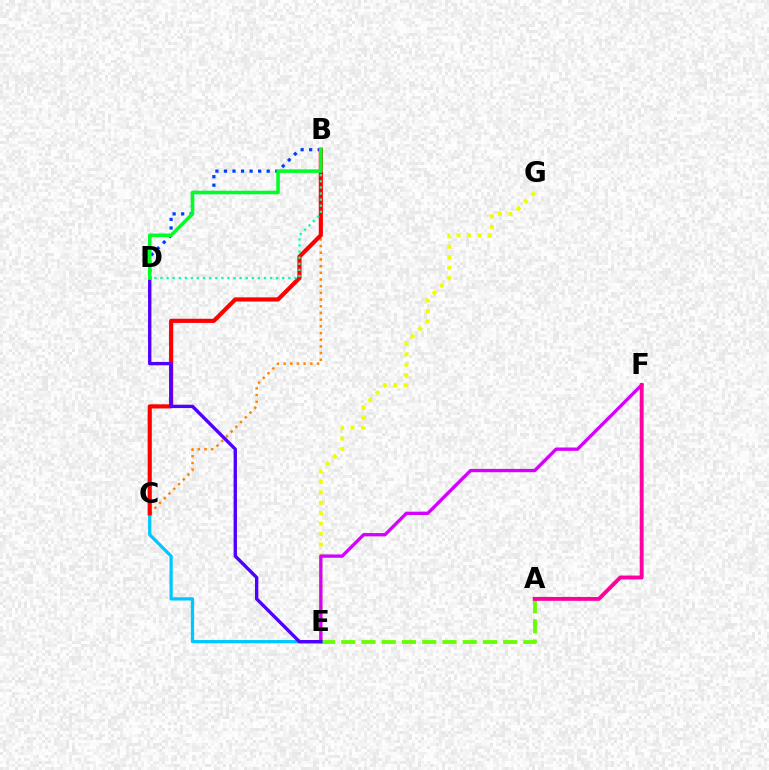{('E', 'G'): [{'color': '#eeff00', 'line_style': 'dotted', 'thickness': 2.84}], ('E', 'F'): [{'color': '#d600ff', 'line_style': 'solid', 'thickness': 2.4}], ('A', 'E'): [{'color': '#66ff00', 'line_style': 'dashed', 'thickness': 2.75}], ('A', 'F'): [{'color': '#ff00a0', 'line_style': 'solid', 'thickness': 2.8}], ('B', 'C'): [{'color': '#ff8800', 'line_style': 'dotted', 'thickness': 1.82}, {'color': '#ff0000', 'line_style': 'solid', 'thickness': 2.99}], ('B', 'D'): [{'color': '#003fff', 'line_style': 'dotted', 'thickness': 2.32}, {'color': '#00ffaf', 'line_style': 'dotted', 'thickness': 1.65}, {'color': '#00ff27', 'line_style': 'solid', 'thickness': 2.56}], ('C', 'E'): [{'color': '#00c7ff', 'line_style': 'solid', 'thickness': 2.34}], ('D', 'E'): [{'color': '#4f00ff', 'line_style': 'solid', 'thickness': 2.42}]}